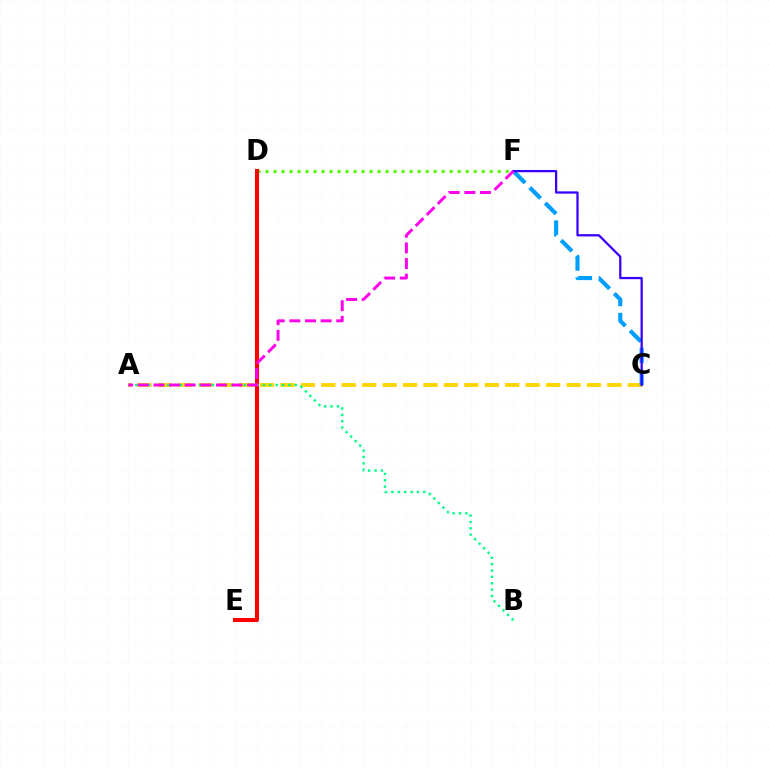{('A', 'C'): [{'color': '#ffd500', 'line_style': 'dashed', 'thickness': 2.78}], ('C', 'F'): [{'color': '#009eff', 'line_style': 'dashed', 'thickness': 2.98}, {'color': '#3700ff', 'line_style': 'solid', 'thickness': 1.62}], ('D', 'F'): [{'color': '#4fff00', 'line_style': 'dotted', 'thickness': 2.18}], ('D', 'E'): [{'color': '#ff0000', 'line_style': 'solid', 'thickness': 2.93}], ('A', 'B'): [{'color': '#00ff86', 'line_style': 'dotted', 'thickness': 1.73}], ('A', 'F'): [{'color': '#ff00ed', 'line_style': 'dashed', 'thickness': 2.12}]}